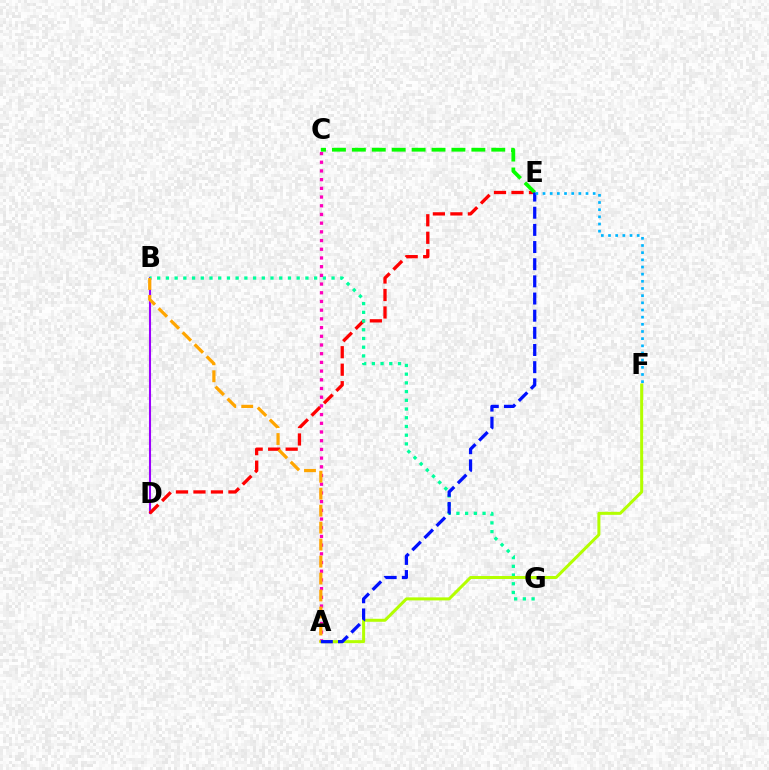{('B', 'D'): [{'color': '#9b00ff', 'line_style': 'solid', 'thickness': 1.5}], ('D', 'E'): [{'color': '#ff0000', 'line_style': 'dashed', 'thickness': 2.38}], ('B', 'G'): [{'color': '#00ff9d', 'line_style': 'dotted', 'thickness': 2.37}], ('A', 'C'): [{'color': '#ff00bd', 'line_style': 'dotted', 'thickness': 2.36}], ('A', 'F'): [{'color': '#b3ff00', 'line_style': 'solid', 'thickness': 2.17}], ('A', 'B'): [{'color': '#ffa500', 'line_style': 'dashed', 'thickness': 2.31}], ('C', 'E'): [{'color': '#08ff00', 'line_style': 'dashed', 'thickness': 2.71}], ('A', 'E'): [{'color': '#0010ff', 'line_style': 'dashed', 'thickness': 2.33}], ('E', 'F'): [{'color': '#00b5ff', 'line_style': 'dotted', 'thickness': 1.95}]}